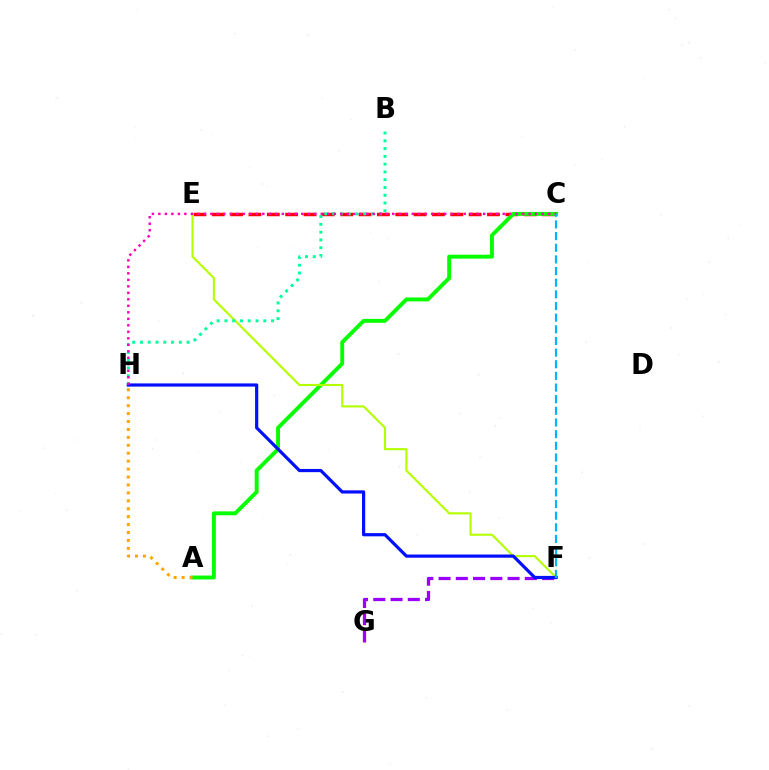{('C', 'E'): [{'color': '#ff0000', 'line_style': 'dashed', 'thickness': 2.49}], ('A', 'C'): [{'color': '#08ff00', 'line_style': 'solid', 'thickness': 2.82}], ('E', 'F'): [{'color': '#b3ff00', 'line_style': 'solid', 'thickness': 1.52}], ('A', 'H'): [{'color': '#ffa500', 'line_style': 'dotted', 'thickness': 2.15}], ('B', 'H'): [{'color': '#00ff9d', 'line_style': 'dotted', 'thickness': 2.11}], ('F', 'G'): [{'color': '#9b00ff', 'line_style': 'dashed', 'thickness': 2.34}], ('F', 'H'): [{'color': '#0010ff', 'line_style': 'solid', 'thickness': 2.3}], ('C', 'H'): [{'color': '#ff00bd', 'line_style': 'dotted', 'thickness': 1.77}], ('C', 'F'): [{'color': '#00b5ff', 'line_style': 'dashed', 'thickness': 1.58}]}